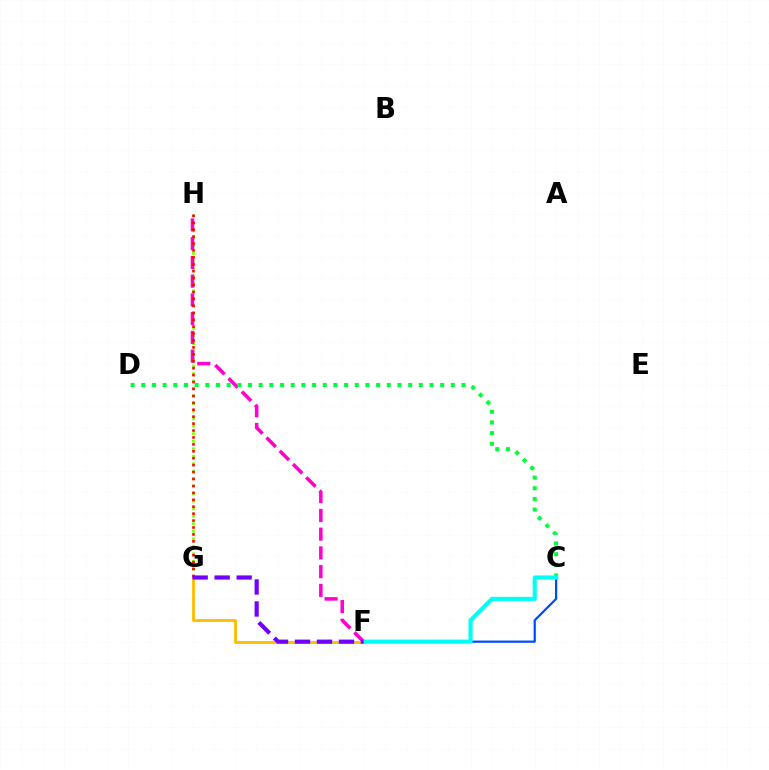{('G', 'H'): [{'color': '#84ff00', 'line_style': 'dotted', 'thickness': 2.04}, {'color': '#ff0000', 'line_style': 'dotted', 'thickness': 1.88}], ('C', 'F'): [{'color': '#004bff', 'line_style': 'solid', 'thickness': 1.6}, {'color': '#00fff6', 'line_style': 'solid', 'thickness': 2.99}], ('F', 'G'): [{'color': '#ffbd00', 'line_style': 'solid', 'thickness': 2.03}, {'color': '#7200ff', 'line_style': 'dashed', 'thickness': 2.99}], ('F', 'H'): [{'color': '#ff00cf', 'line_style': 'dashed', 'thickness': 2.55}], ('C', 'D'): [{'color': '#00ff39', 'line_style': 'dotted', 'thickness': 2.9}]}